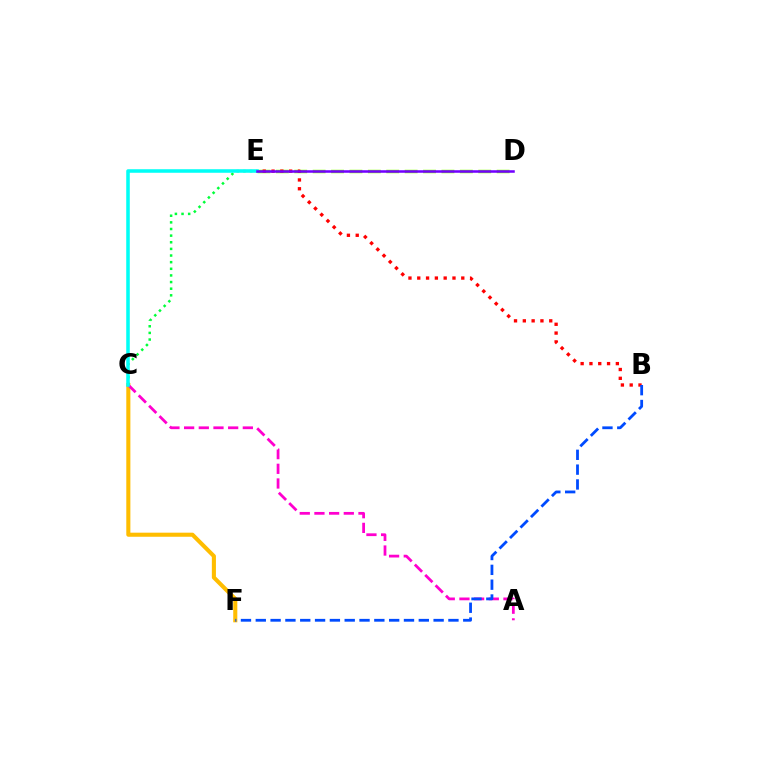{('D', 'E'): [{'color': '#84ff00', 'line_style': 'dashed', 'thickness': 2.5}, {'color': '#7200ff', 'line_style': 'solid', 'thickness': 1.82}], ('C', 'F'): [{'color': '#ffbd00', 'line_style': 'solid', 'thickness': 2.94}], ('B', 'E'): [{'color': '#ff0000', 'line_style': 'dotted', 'thickness': 2.39}], ('A', 'C'): [{'color': '#ff00cf', 'line_style': 'dashed', 'thickness': 1.99}], ('B', 'F'): [{'color': '#004bff', 'line_style': 'dashed', 'thickness': 2.01}], ('C', 'E'): [{'color': '#00ff39', 'line_style': 'dotted', 'thickness': 1.8}, {'color': '#00fff6', 'line_style': 'solid', 'thickness': 2.55}]}